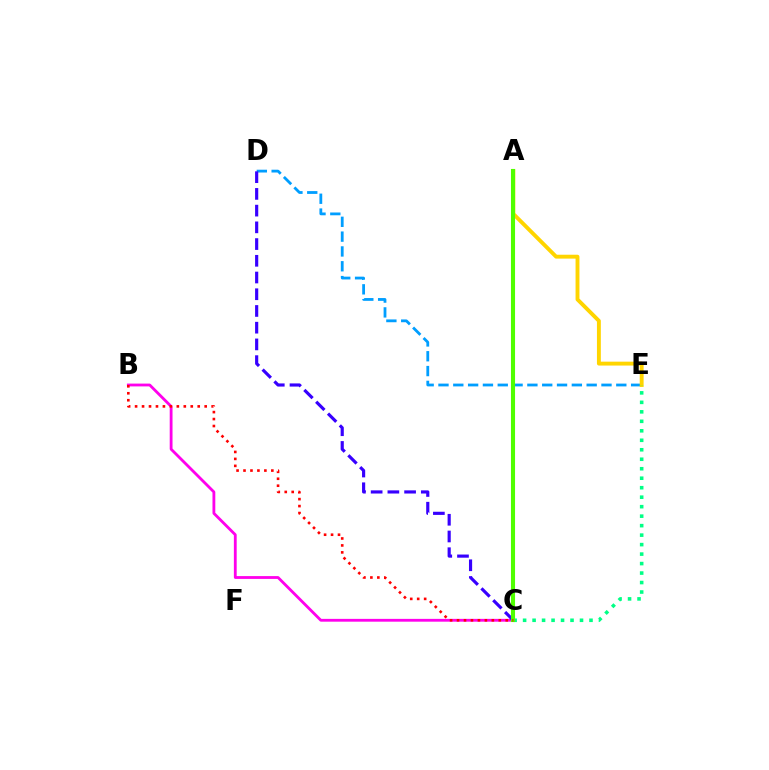{('D', 'E'): [{'color': '#009eff', 'line_style': 'dashed', 'thickness': 2.01}], ('A', 'E'): [{'color': '#ffd500', 'line_style': 'solid', 'thickness': 2.8}], ('B', 'C'): [{'color': '#ff00ed', 'line_style': 'solid', 'thickness': 2.03}, {'color': '#ff0000', 'line_style': 'dotted', 'thickness': 1.89}], ('C', 'D'): [{'color': '#3700ff', 'line_style': 'dashed', 'thickness': 2.27}], ('C', 'E'): [{'color': '#00ff86', 'line_style': 'dotted', 'thickness': 2.58}], ('A', 'C'): [{'color': '#4fff00', 'line_style': 'solid', 'thickness': 2.96}]}